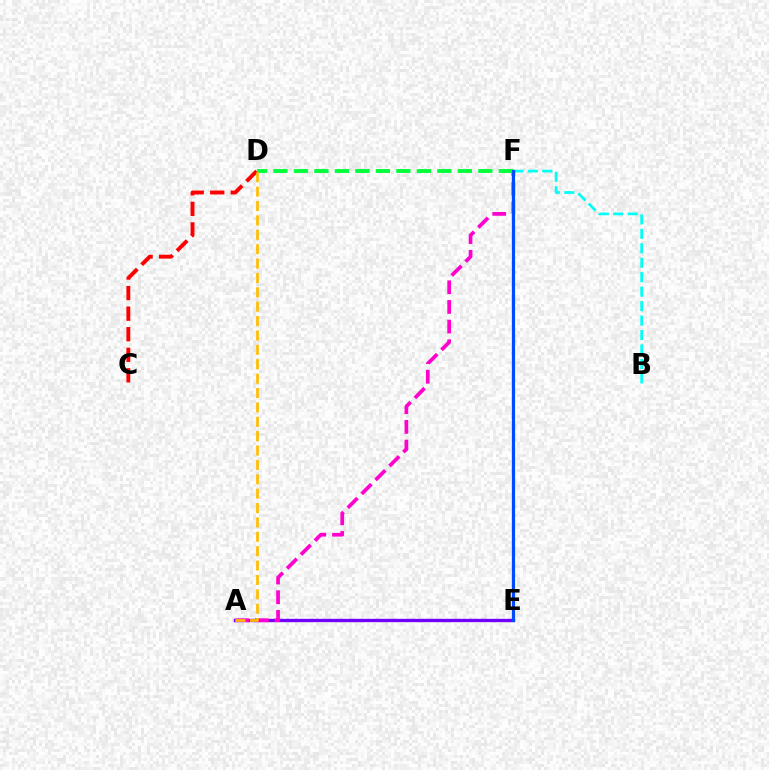{('E', 'F'): [{'color': '#84ff00', 'line_style': 'solid', 'thickness': 1.75}, {'color': '#004bff', 'line_style': 'solid', 'thickness': 2.27}], ('A', 'E'): [{'color': '#7200ff', 'line_style': 'solid', 'thickness': 2.41}], ('B', 'F'): [{'color': '#00fff6', 'line_style': 'dashed', 'thickness': 1.96}], ('C', 'D'): [{'color': '#ff0000', 'line_style': 'dashed', 'thickness': 2.79}], ('A', 'F'): [{'color': '#ff00cf', 'line_style': 'dashed', 'thickness': 2.67}], ('D', 'F'): [{'color': '#00ff39', 'line_style': 'dashed', 'thickness': 2.78}], ('A', 'D'): [{'color': '#ffbd00', 'line_style': 'dashed', 'thickness': 1.95}]}